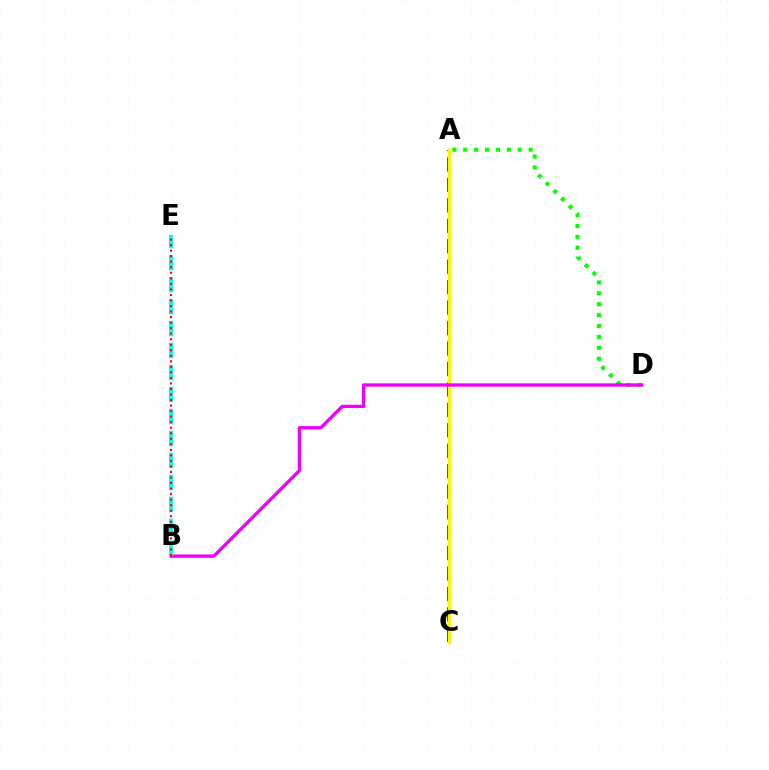{('A', 'C'): [{'color': '#0010ff', 'line_style': 'dashed', 'thickness': 2.78}, {'color': '#fcf500', 'line_style': 'solid', 'thickness': 2.5}], ('A', 'D'): [{'color': '#08ff00', 'line_style': 'dotted', 'thickness': 2.96}], ('B', 'D'): [{'color': '#ee00ff', 'line_style': 'solid', 'thickness': 2.4}], ('B', 'E'): [{'color': '#00fff6', 'line_style': 'dashed', 'thickness': 2.99}, {'color': '#ff0000', 'line_style': 'dotted', 'thickness': 1.5}]}